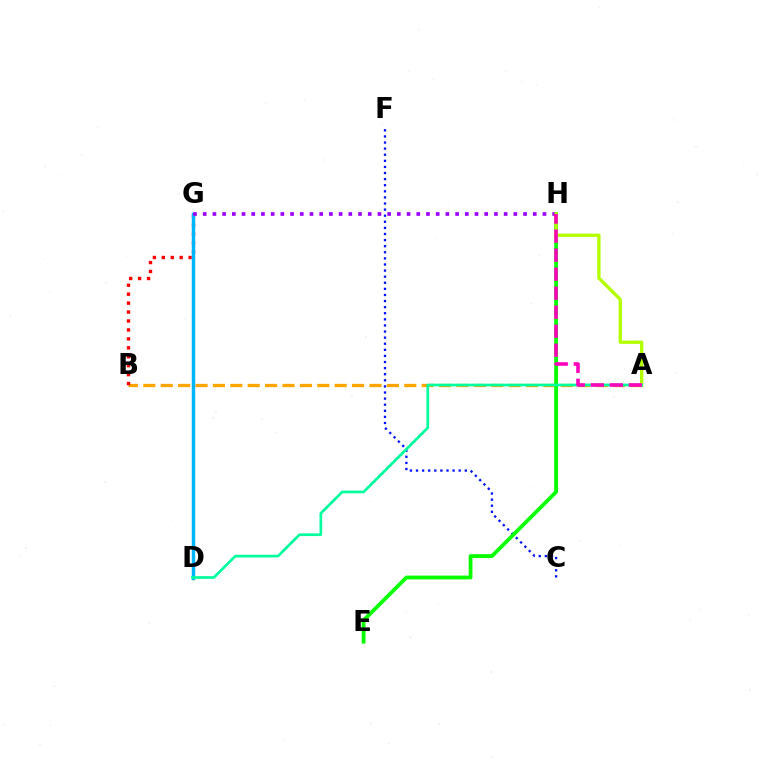{('A', 'B'): [{'color': '#ffa500', 'line_style': 'dashed', 'thickness': 2.36}], ('B', 'G'): [{'color': '#ff0000', 'line_style': 'dotted', 'thickness': 2.43}], ('C', 'F'): [{'color': '#0010ff', 'line_style': 'dotted', 'thickness': 1.66}], ('E', 'H'): [{'color': '#08ff00', 'line_style': 'solid', 'thickness': 2.74}], ('D', 'G'): [{'color': '#00b5ff', 'line_style': 'solid', 'thickness': 2.48}], ('G', 'H'): [{'color': '#9b00ff', 'line_style': 'dotted', 'thickness': 2.64}], ('A', 'H'): [{'color': '#b3ff00', 'line_style': 'solid', 'thickness': 2.4}, {'color': '#ff00bd', 'line_style': 'dashed', 'thickness': 2.58}], ('A', 'D'): [{'color': '#00ff9d', 'line_style': 'solid', 'thickness': 1.94}]}